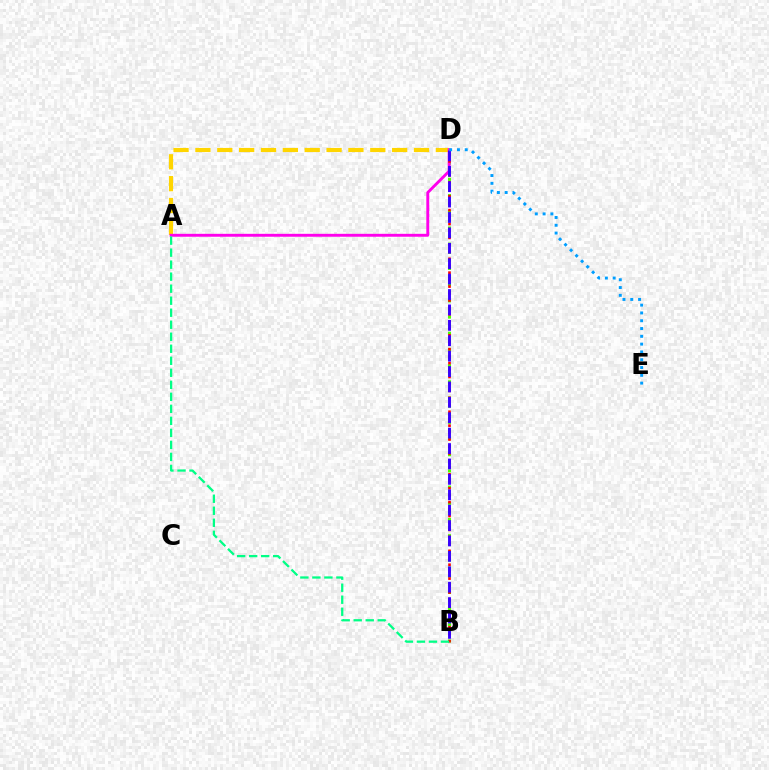{('B', 'D'): [{'color': '#4fff00', 'line_style': 'dotted', 'thickness': 2.2}, {'color': '#ff0000', 'line_style': 'dotted', 'thickness': 1.89}, {'color': '#3700ff', 'line_style': 'dashed', 'thickness': 2.09}], ('A', 'D'): [{'color': '#ffd500', 'line_style': 'dashed', 'thickness': 2.97}, {'color': '#ff00ed', 'line_style': 'solid', 'thickness': 2.09}], ('D', 'E'): [{'color': '#009eff', 'line_style': 'dotted', 'thickness': 2.12}], ('A', 'B'): [{'color': '#00ff86', 'line_style': 'dashed', 'thickness': 1.63}]}